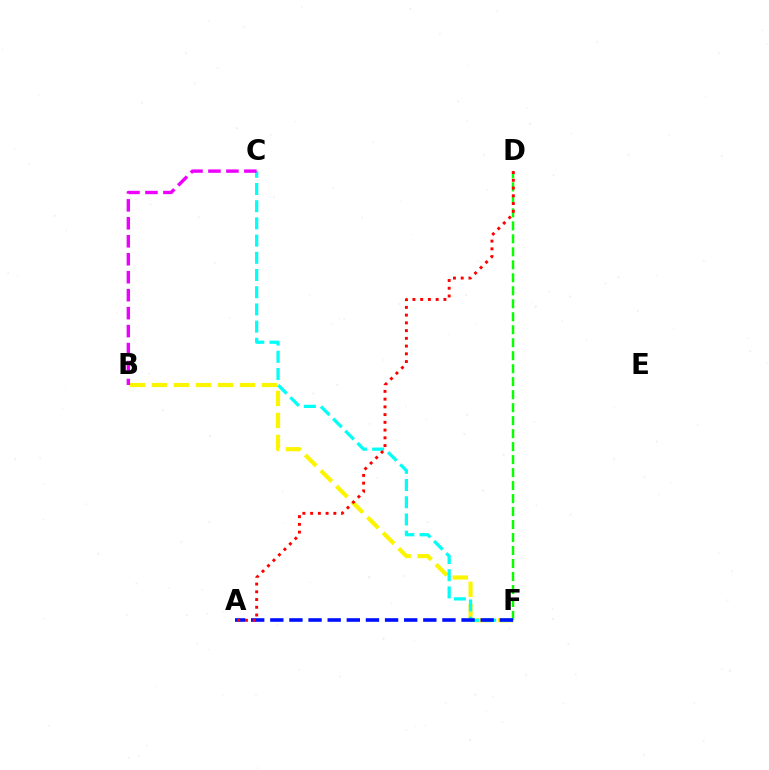{('B', 'F'): [{'color': '#fcf500', 'line_style': 'dashed', 'thickness': 2.99}], ('C', 'F'): [{'color': '#00fff6', 'line_style': 'dashed', 'thickness': 2.34}], ('D', 'F'): [{'color': '#08ff00', 'line_style': 'dashed', 'thickness': 1.76}], ('B', 'C'): [{'color': '#ee00ff', 'line_style': 'dashed', 'thickness': 2.44}], ('A', 'F'): [{'color': '#0010ff', 'line_style': 'dashed', 'thickness': 2.6}], ('A', 'D'): [{'color': '#ff0000', 'line_style': 'dotted', 'thickness': 2.1}]}